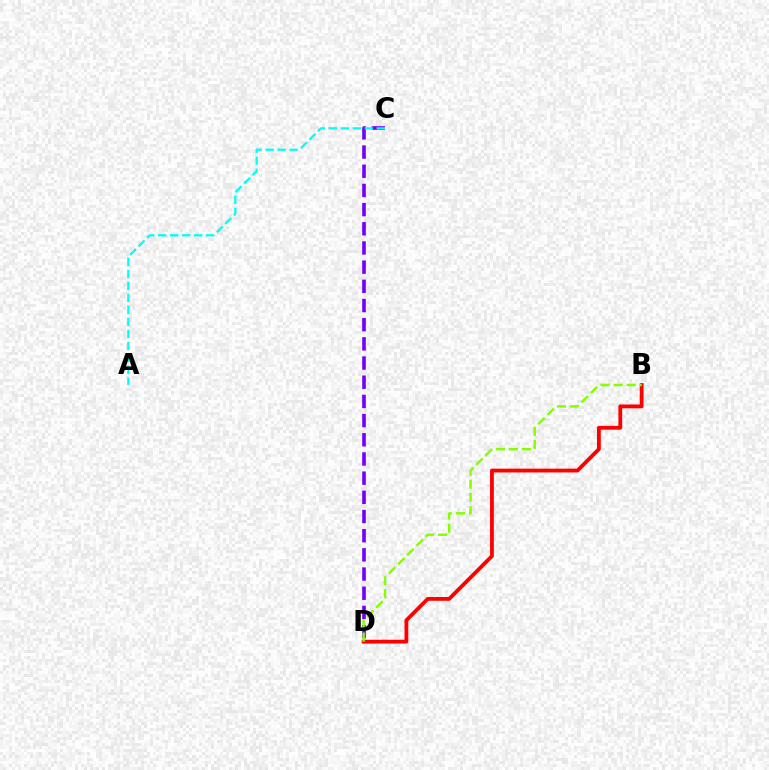{('C', 'D'): [{'color': '#7200ff', 'line_style': 'dashed', 'thickness': 2.61}], ('A', 'C'): [{'color': '#00fff6', 'line_style': 'dashed', 'thickness': 1.63}], ('B', 'D'): [{'color': '#ff0000', 'line_style': 'solid', 'thickness': 2.74}, {'color': '#84ff00', 'line_style': 'dashed', 'thickness': 1.78}]}